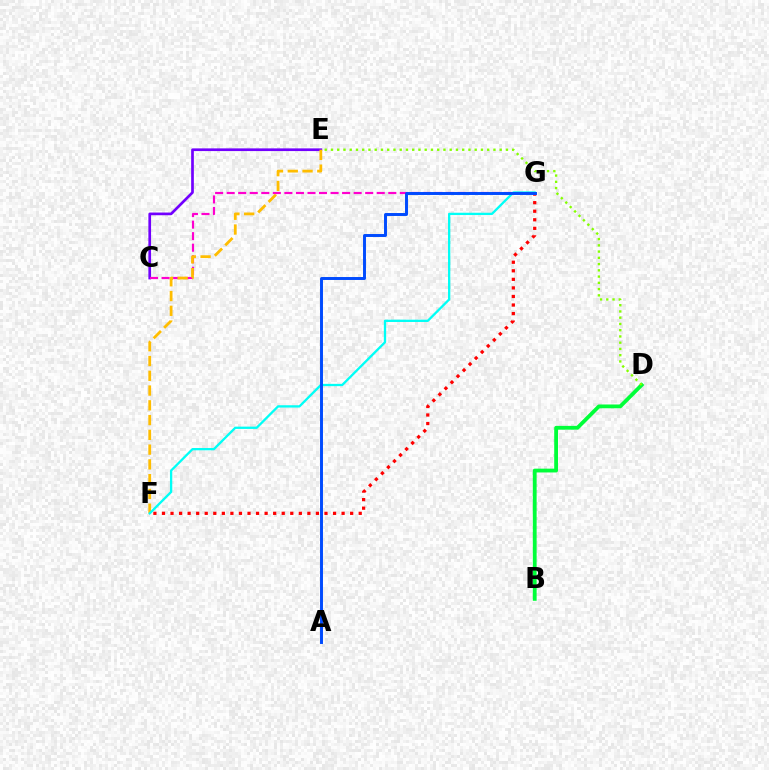{('F', 'G'): [{'color': '#ff0000', 'line_style': 'dotted', 'thickness': 2.32}, {'color': '#00fff6', 'line_style': 'solid', 'thickness': 1.65}], ('C', 'E'): [{'color': '#7200ff', 'line_style': 'solid', 'thickness': 1.94}], ('C', 'G'): [{'color': '#ff00cf', 'line_style': 'dashed', 'thickness': 1.57}], ('E', 'F'): [{'color': '#ffbd00', 'line_style': 'dashed', 'thickness': 2.01}], ('B', 'D'): [{'color': '#00ff39', 'line_style': 'solid', 'thickness': 2.74}], ('D', 'E'): [{'color': '#84ff00', 'line_style': 'dotted', 'thickness': 1.7}], ('A', 'G'): [{'color': '#004bff', 'line_style': 'solid', 'thickness': 2.12}]}